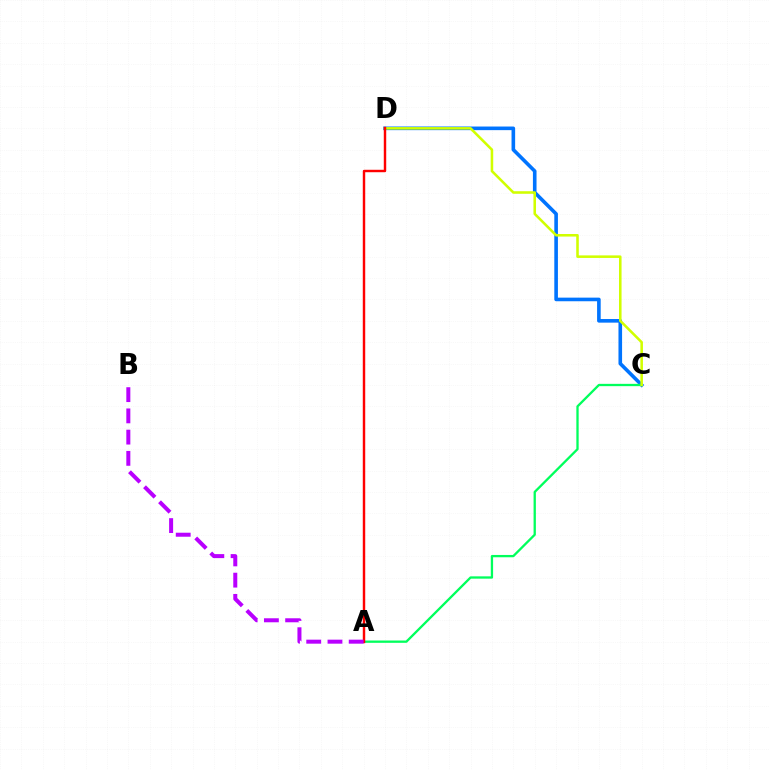{('C', 'D'): [{'color': '#0074ff', 'line_style': 'solid', 'thickness': 2.6}, {'color': '#d1ff00', 'line_style': 'solid', 'thickness': 1.84}], ('A', 'C'): [{'color': '#00ff5c', 'line_style': 'solid', 'thickness': 1.66}], ('A', 'D'): [{'color': '#ff0000', 'line_style': 'solid', 'thickness': 1.76}], ('A', 'B'): [{'color': '#b900ff', 'line_style': 'dashed', 'thickness': 2.89}]}